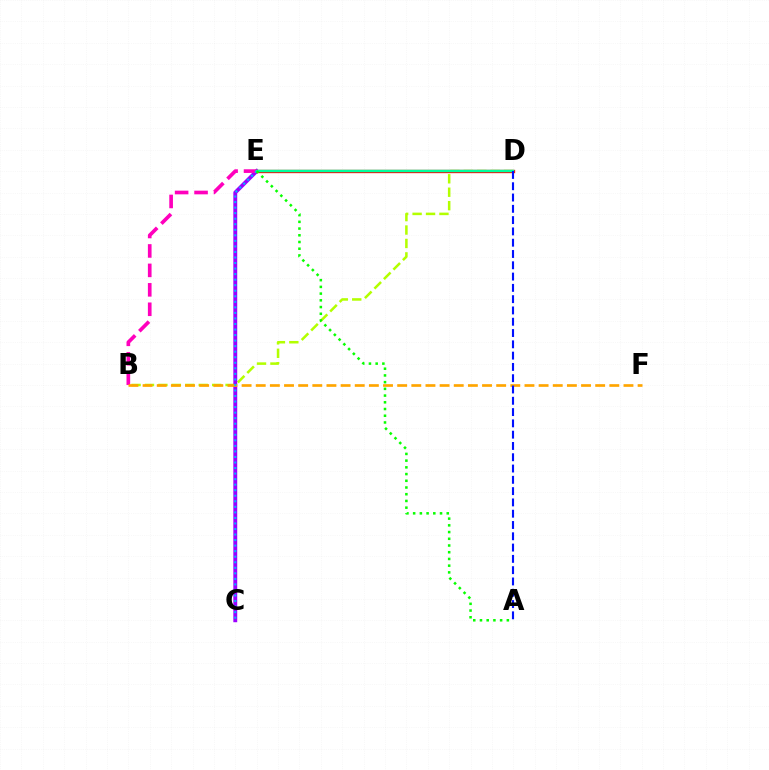{('B', 'D'): [{'color': '#b3ff00', 'line_style': 'dashed', 'thickness': 1.82}], ('C', 'E'): [{'color': '#9b00ff', 'line_style': 'solid', 'thickness': 2.8}, {'color': '#00b5ff', 'line_style': 'dotted', 'thickness': 1.51}], ('D', 'E'): [{'color': '#ff0000', 'line_style': 'solid', 'thickness': 2.4}, {'color': '#00ff9d', 'line_style': 'solid', 'thickness': 1.79}], ('B', 'E'): [{'color': '#ff00bd', 'line_style': 'dashed', 'thickness': 2.64}], ('B', 'F'): [{'color': '#ffa500', 'line_style': 'dashed', 'thickness': 1.92}], ('A', 'D'): [{'color': '#0010ff', 'line_style': 'dashed', 'thickness': 1.53}], ('A', 'E'): [{'color': '#08ff00', 'line_style': 'dotted', 'thickness': 1.83}]}